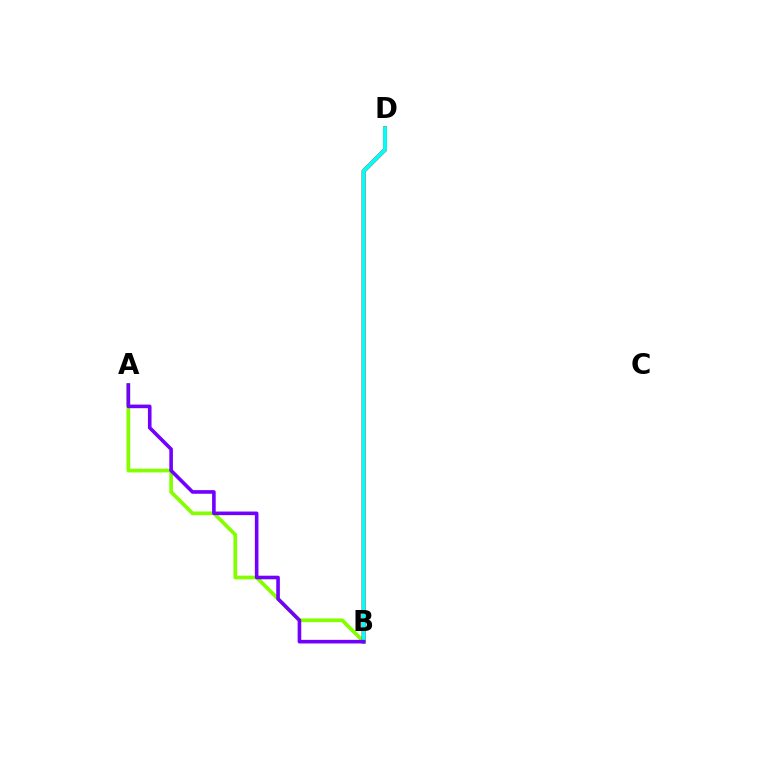{('A', 'B'): [{'color': '#84ff00', 'line_style': 'solid', 'thickness': 2.67}, {'color': '#7200ff', 'line_style': 'solid', 'thickness': 2.6}], ('B', 'D'): [{'color': '#ff0000', 'line_style': 'solid', 'thickness': 2.91}, {'color': '#00fff6', 'line_style': 'solid', 'thickness': 2.79}]}